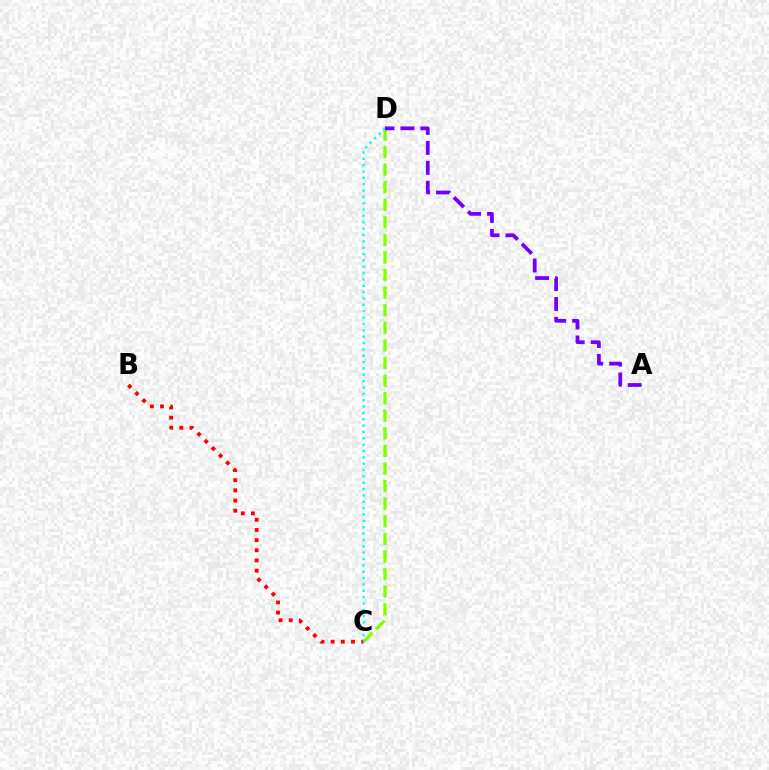{('C', 'D'): [{'color': '#84ff00', 'line_style': 'dashed', 'thickness': 2.39}, {'color': '#00fff6', 'line_style': 'dotted', 'thickness': 1.73}], ('B', 'C'): [{'color': '#ff0000', 'line_style': 'dotted', 'thickness': 2.76}], ('A', 'D'): [{'color': '#7200ff', 'line_style': 'dashed', 'thickness': 2.71}]}